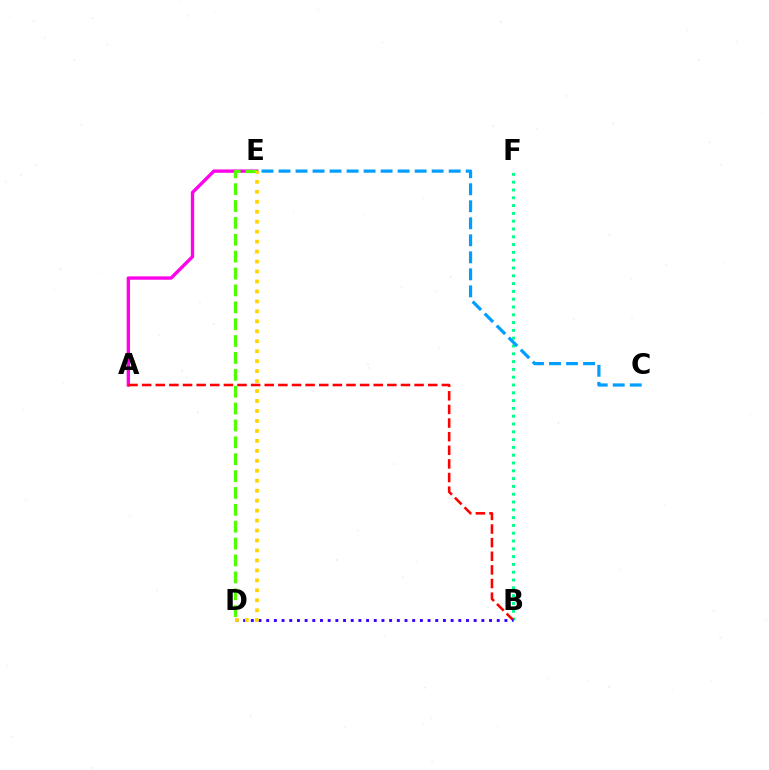{('A', 'E'): [{'color': '#ff00ed', 'line_style': 'solid', 'thickness': 2.41}], ('B', 'F'): [{'color': '#00ff86', 'line_style': 'dotted', 'thickness': 2.12}], ('C', 'E'): [{'color': '#009eff', 'line_style': 'dashed', 'thickness': 2.31}], ('A', 'B'): [{'color': '#ff0000', 'line_style': 'dashed', 'thickness': 1.85}], ('B', 'D'): [{'color': '#3700ff', 'line_style': 'dotted', 'thickness': 2.09}], ('D', 'E'): [{'color': '#4fff00', 'line_style': 'dashed', 'thickness': 2.29}, {'color': '#ffd500', 'line_style': 'dotted', 'thickness': 2.71}]}